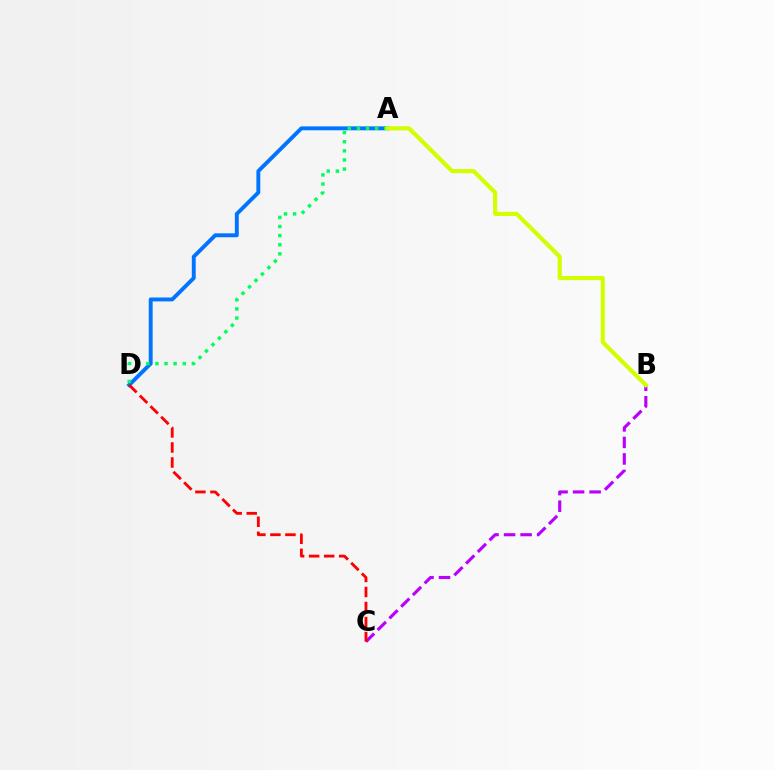{('A', 'D'): [{'color': '#0074ff', 'line_style': 'solid', 'thickness': 2.81}, {'color': '#00ff5c', 'line_style': 'dotted', 'thickness': 2.48}], ('B', 'C'): [{'color': '#b900ff', 'line_style': 'dashed', 'thickness': 2.25}], ('A', 'B'): [{'color': '#d1ff00', 'line_style': 'solid', 'thickness': 2.97}], ('C', 'D'): [{'color': '#ff0000', 'line_style': 'dashed', 'thickness': 2.04}]}